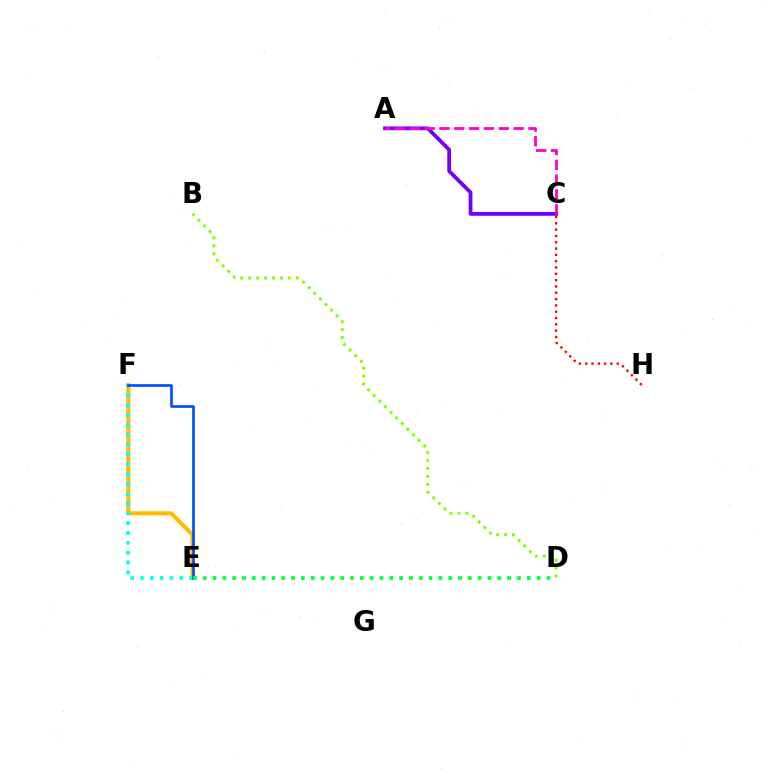{('E', 'F'): [{'color': '#ffbd00', 'line_style': 'solid', 'thickness': 2.98}, {'color': '#00fff6', 'line_style': 'dotted', 'thickness': 2.67}, {'color': '#004bff', 'line_style': 'solid', 'thickness': 1.92}], ('A', 'C'): [{'color': '#7200ff', 'line_style': 'solid', 'thickness': 2.72}, {'color': '#ff00cf', 'line_style': 'dashed', 'thickness': 2.02}], ('B', 'D'): [{'color': '#84ff00', 'line_style': 'dotted', 'thickness': 2.15}], ('C', 'H'): [{'color': '#ff0000', 'line_style': 'dotted', 'thickness': 1.72}], ('D', 'E'): [{'color': '#00ff39', 'line_style': 'dotted', 'thickness': 2.67}]}